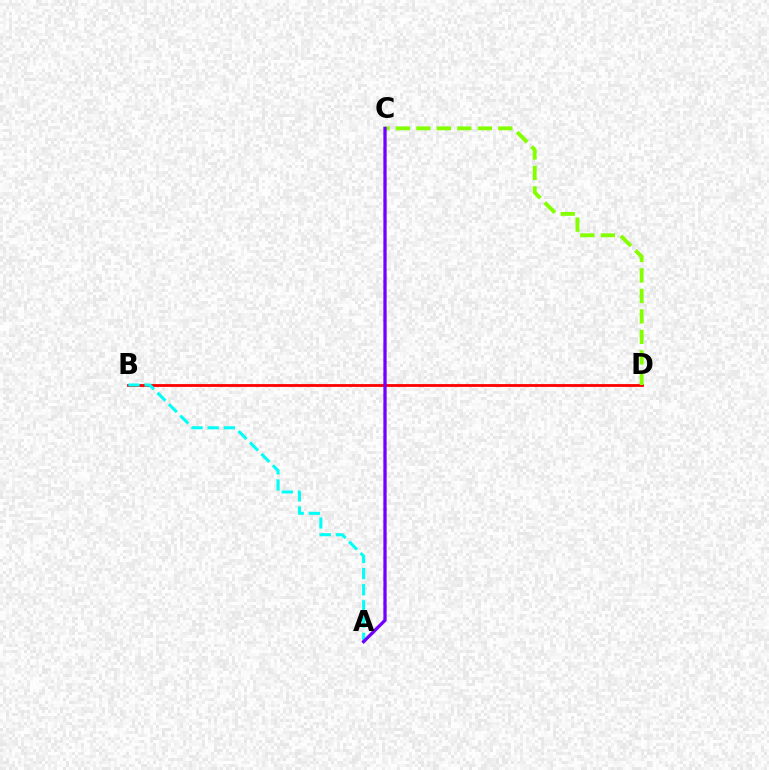{('B', 'D'): [{'color': '#ff0000', 'line_style': 'solid', 'thickness': 2.02}], ('A', 'B'): [{'color': '#00fff6', 'line_style': 'dashed', 'thickness': 2.2}], ('C', 'D'): [{'color': '#84ff00', 'line_style': 'dashed', 'thickness': 2.78}], ('A', 'C'): [{'color': '#7200ff', 'line_style': 'solid', 'thickness': 2.36}]}